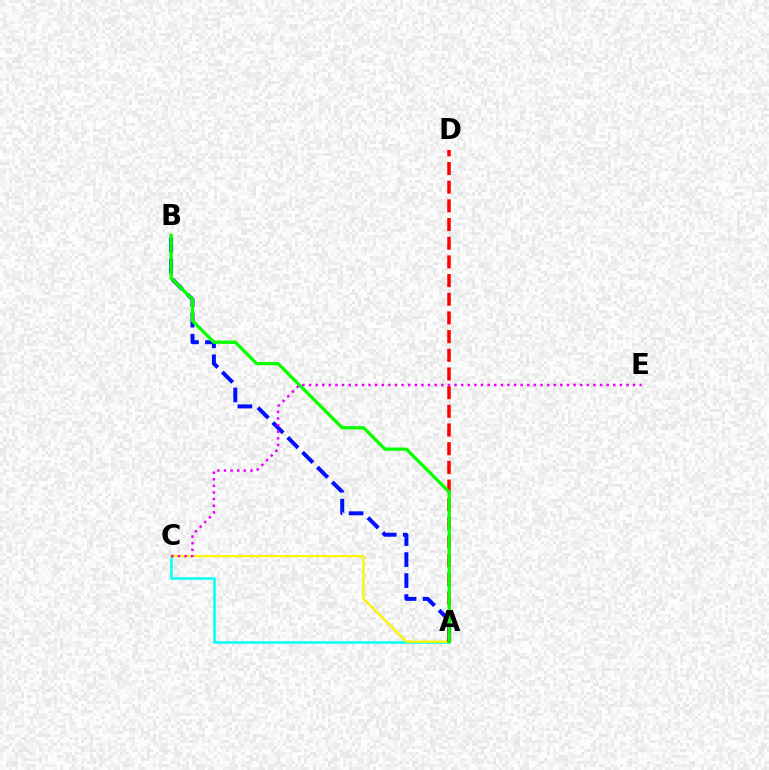{('A', 'C'): [{'color': '#00fff6', 'line_style': 'solid', 'thickness': 1.8}, {'color': '#fcf500', 'line_style': 'solid', 'thickness': 1.64}], ('A', 'B'): [{'color': '#0010ff', 'line_style': 'dashed', 'thickness': 2.85}, {'color': '#08ff00', 'line_style': 'solid', 'thickness': 2.36}], ('A', 'D'): [{'color': '#ff0000', 'line_style': 'dashed', 'thickness': 2.54}], ('C', 'E'): [{'color': '#ee00ff', 'line_style': 'dotted', 'thickness': 1.8}]}